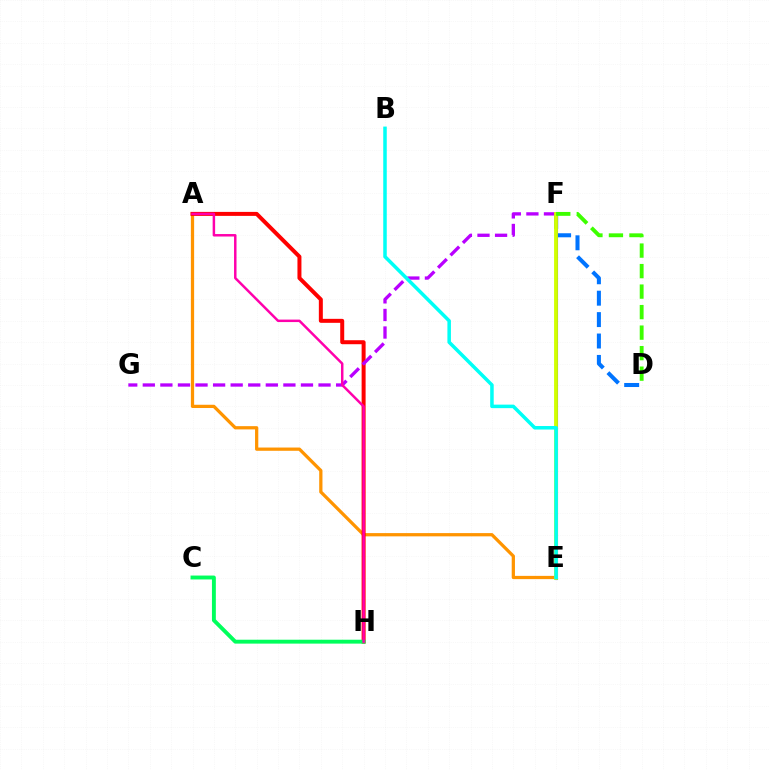{('D', 'F'): [{'color': '#0074ff', 'line_style': 'dashed', 'thickness': 2.91}, {'color': '#3dff00', 'line_style': 'dashed', 'thickness': 2.79}], ('A', 'E'): [{'color': '#ff9400', 'line_style': 'solid', 'thickness': 2.34}], ('A', 'H'): [{'color': '#ff0000', 'line_style': 'solid', 'thickness': 2.87}, {'color': '#ff00ac', 'line_style': 'solid', 'thickness': 1.78}], ('C', 'H'): [{'color': '#00ff5c', 'line_style': 'solid', 'thickness': 2.81}], ('E', 'F'): [{'color': '#2500ff', 'line_style': 'solid', 'thickness': 2.21}, {'color': '#d1ff00', 'line_style': 'solid', 'thickness': 2.76}], ('F', 'G'): [{'color': '#b900ff', 'line_style': 'dashed', 'thickness': 2.39}], ('B', 'E'): [{'color': '#00fff6', 'line_style': 'solid', 'thickness': 2.53}]}